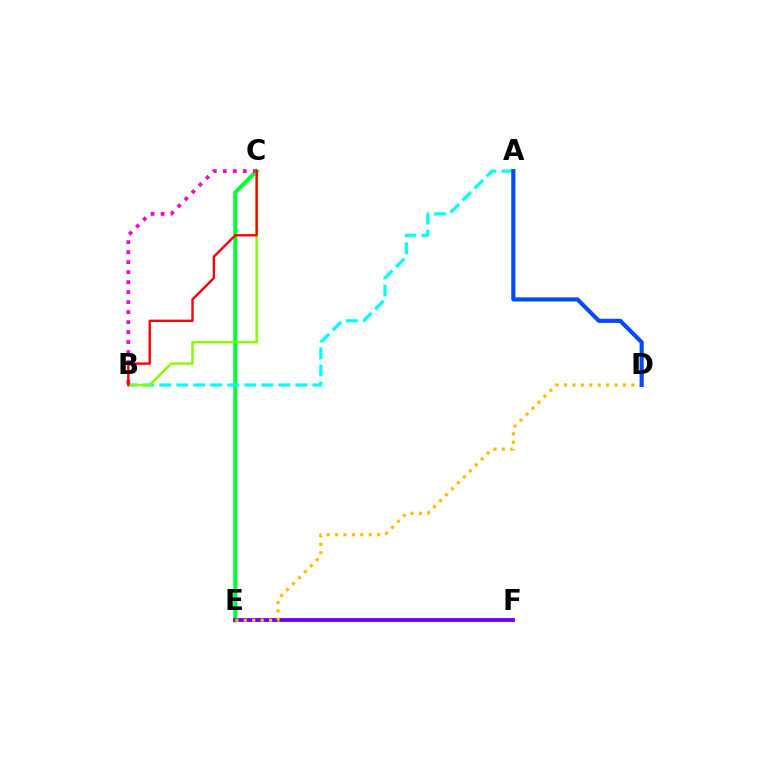{('C', 'E'): [{'color': '#00ff39', 'line_style': 'solid', 'thickness': 2.91}], ('E', 'F'): [{'color': '#7200ff', 'line_style': 'solid', 'thickness': 2.77}], ('A', 'B'): [{'color': '#00fff6', 'line_style': 'dashed', 'thickness': 2.31}], ('B', 'C'): [{'color': '#ff00cf', 'line_style': 'dotted', 'thickness': 2.72}, {'color': '#84ff00', 'line_style': 'solid', 'thickness': 1.78}, {'color': '#ff0000', 'line_style': 'solid', 'thickness': 1.71}], ('D', 'E'): [{'color': '#ffbd00', 'line_style': 'dotted', 'thickness': 2.29}], ('A', 'D'): [{'color': '#004bff', 'line_style': 'solid', 'thickness': 2.98}]}